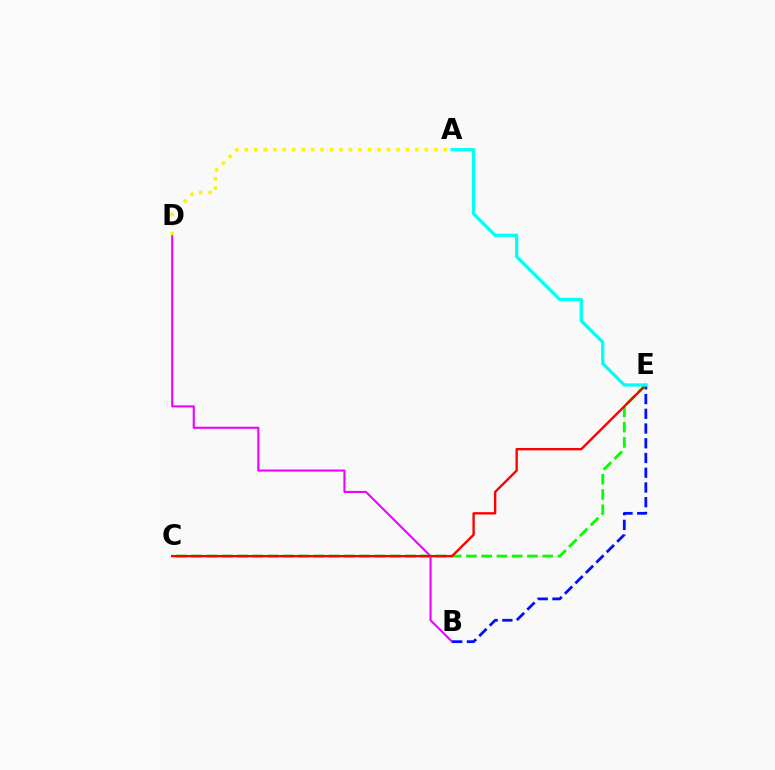{('B', 'D'): [{'color': '#ee00ff', 'line_style': 'solid', 'thickness': 1.51}], ('B', 'E'): [{'color': '#0010ff', 'line_style': 'dashed', 'thickness': 2.0}], ('C', 'E'): [{'color': '#08ff00', 'line_style': 'dashed', 'thickness': 2.07}, {'color': '#ff0000', 'line_style': 'solid', 'thickness': 1.71}], ('A', 'E'): [{'color': '#00fff6', 'line_style': 'solid', 'thickness': 2.36}], ('A', 'D'): [{'color': '#fcf500', 'line_style': 'dotted', 'thickness': 2.58}]}